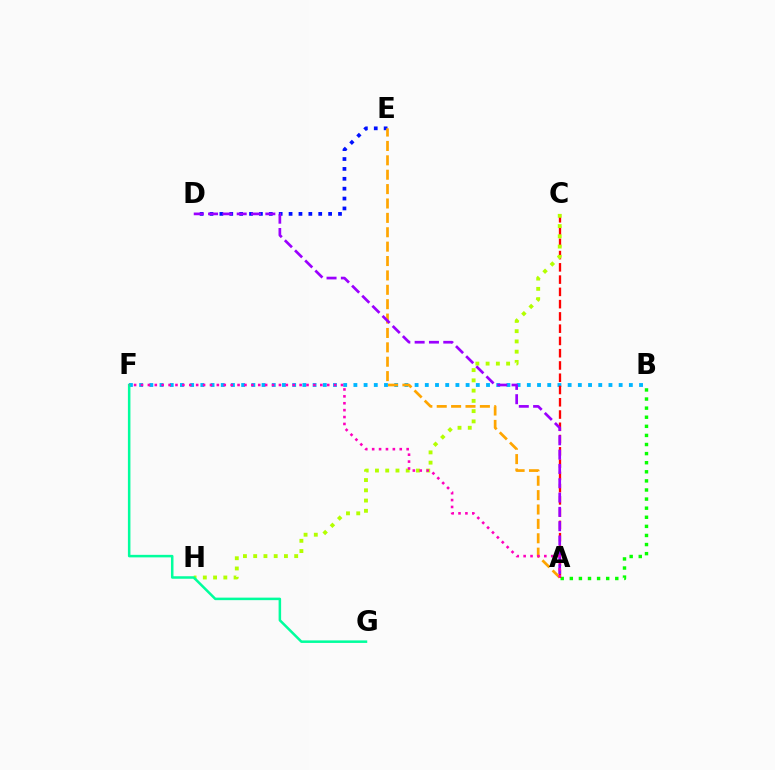{('B', 'F'): [{'color': '#00b5ff', 'line_style': 'dotted', 'thickness': 2.77}], ('A', 'B'): [{'color': '#08ff00', 'line_style': 'dotted', 'thickness': 2.47}], ('D', 'E'): [{'color': '#0010ff', 'line_style': 'dotted', 'thickness': 2.69}], ('A', 'C'): [{'color': '#ff0000', 'line_style': 'dashed', 'thickness': 1.67}], ('C', 'H'): [{'color': '#b3ff00', 'line_style': 'dotted', 'thickness': 2.79}], ('F', 'G'): [{'color': '#00ff9d', 'line_style': 'solid', 'thickness': 1.81}], ('A', 'E'): [{'color': '#ffa500', 'line_style': 'dashed', 'thickness': 1.95}], ('A', 'D'): [{'color': '#9b00ff', 'line_style': 'dashed', 'thickness': 1.95}], ('A', 'F'): [{'color': '#ff00bd', 'line_style': 'dotted', 'thickness': 1.87}]}